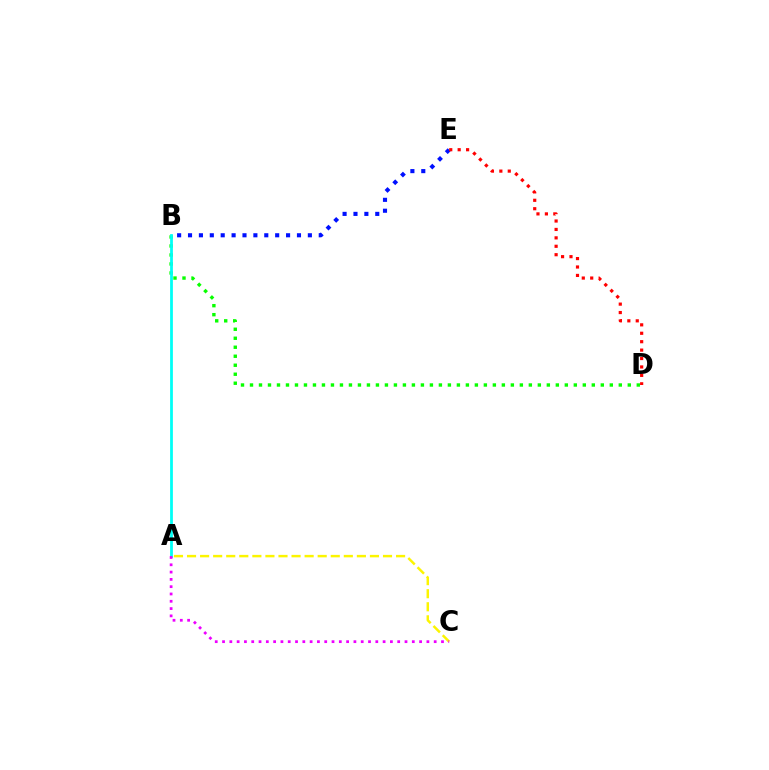{('B', 'E'): [{'color': '#0010ff', 'line_style': 'dotted', 'thickness': 2.96}], ('D', 'E'): [{'color': '#ff0000', 'line_style': 'dotted', 'thickness': 2.29}], ('A', 'C'): [{'color': '#fcf500', 'line_style': 'dashed', 'thickness': 1.77}, {'color': '#ee00ff', 'line_style': 'dotted', 'thickness': 1.98}], ('B', 'D'): [{'color': '#08ff00', 'line_style': 'dotted', 'thickness': 2.44}], ('A', 'B'): [{'color': '#00fff6', 'line_style': 'solid', 'thickness': 2.0}]}